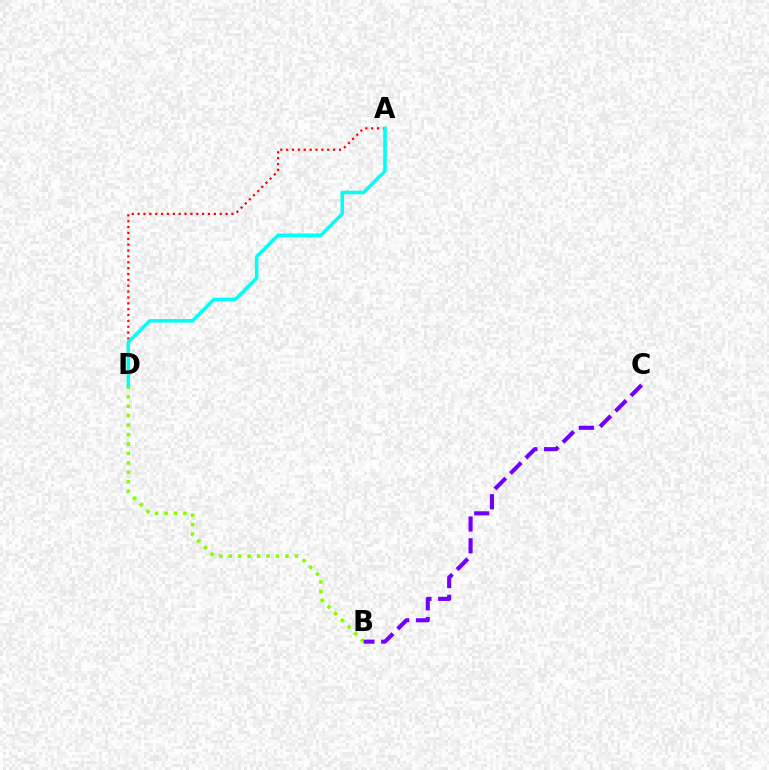{('A', 'D'): [{'color': '#ff0000', 'line_style': 'dotted', 'thickness': 1.59}, {'color': '#00fff6', 'line_style': 'solid', 'thickness': 2.54}], ('B', 'D'): [{'color': '#84ff00', 'line_style': 'dotted', 'thickness': 2.57}], ('B', 'C'): [{'color': '#7200ff', 'line_style': 'dashed', 'thickness': 2.96}]}